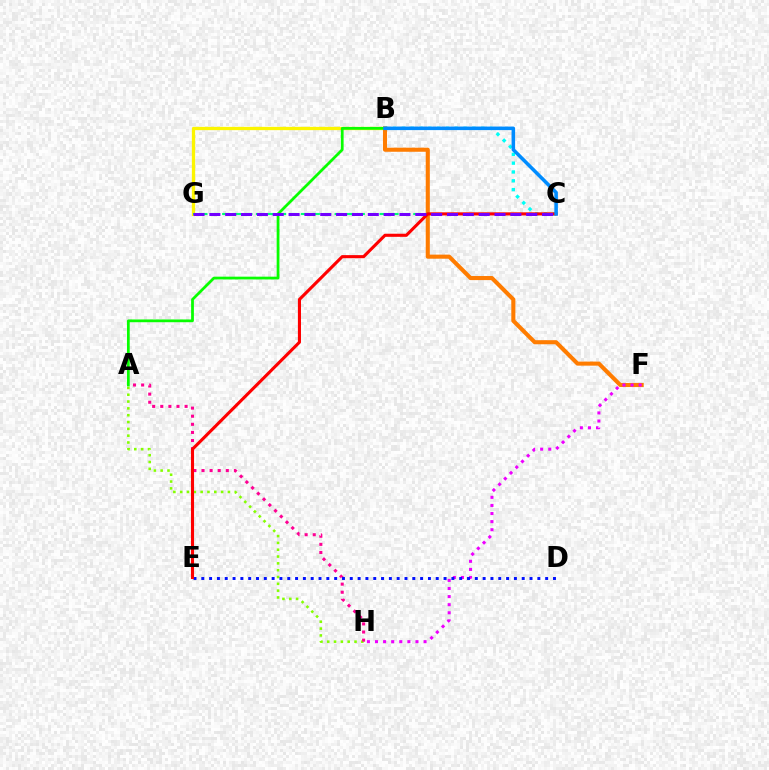{('A', 'H'): [{'color': '#84ff00', 'line_style': 'dotted', 'thickness': 1.85}, {'color': '#ff0094', 'line_style': 'dotted', 'thickness': 2.2}], ('B', 'G'): [{'color': '#fcf500', 'line_style': 'solid', 'thickness': 2.37}], ('B', 'F'): [{'color': '#ff7c00', 'line_style': 'solid', 'thickness': 2.94}], ('B', 'C'): [{'color': '#00fff6', 'line_style': 'dotted', 'thickness': 2.39}, {'color': '#008cff', 'line_style': 'solid', 'thickness': 2.55}], ('A', 'B'): [{'color': '#08ff00', 'line_style': 'solid', 'thickness': 1.99}], ('F', 'H'): [{'color': '#ee00ff', 'line_style': 'dotted', 'thickness': 2.2}], ('D', 'E'): [{'color': '#0010ff', 'line_style': 'dotted', 'thickness': 2.12}], ('C', 'G'): [{'color': '#00ff74', 'line_style': 'dashed', 'thickness': 1.53}, {'color': '#7200ff', 'line_style': 'dashed', 'thickness': 2.15}], ('C', 'E'): [{'color': '#ff0000', 'line_style': 'solid', 'thickness': 2.23}]}